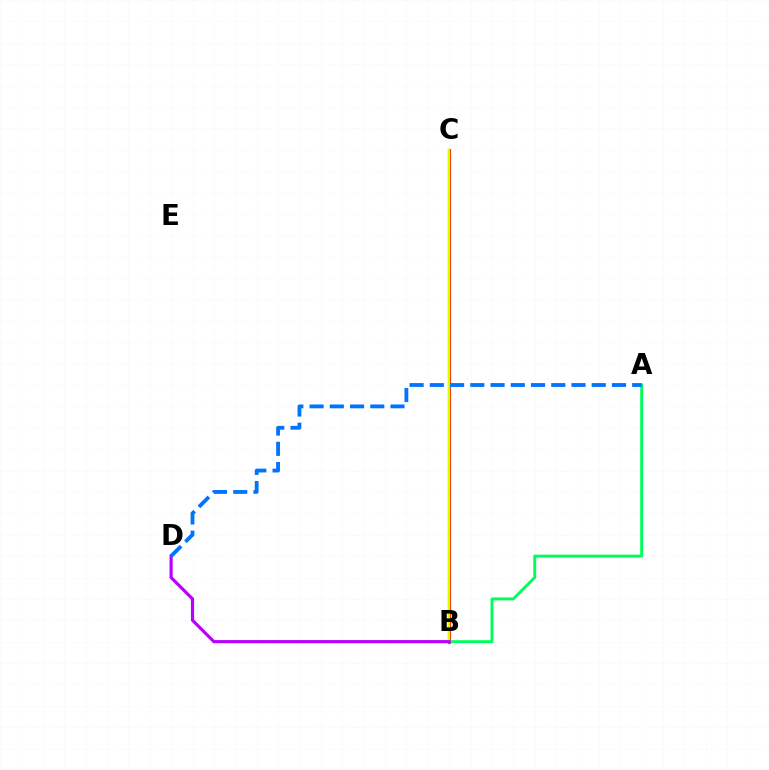{('B', 'C'): [{'color': '#ff0000', 'line_style': 'solid', 'thickness': 2.22}, {'color': '#d1ff00', 'line_style': 'solid', 'thickness': 1.78}], ('A', 'B'): [{'color': '#00ff5c', 'line_style': 'solid', 'thickness': 2.1}], ('B', 'D'): [{'color': '#b900ff', 'line_style': 'solid', 'thickness': 2.28}], ('A', 'D'): [{'color': '#0074ff', 'line_style': 'dashed', 'thickness': 2.75}]}